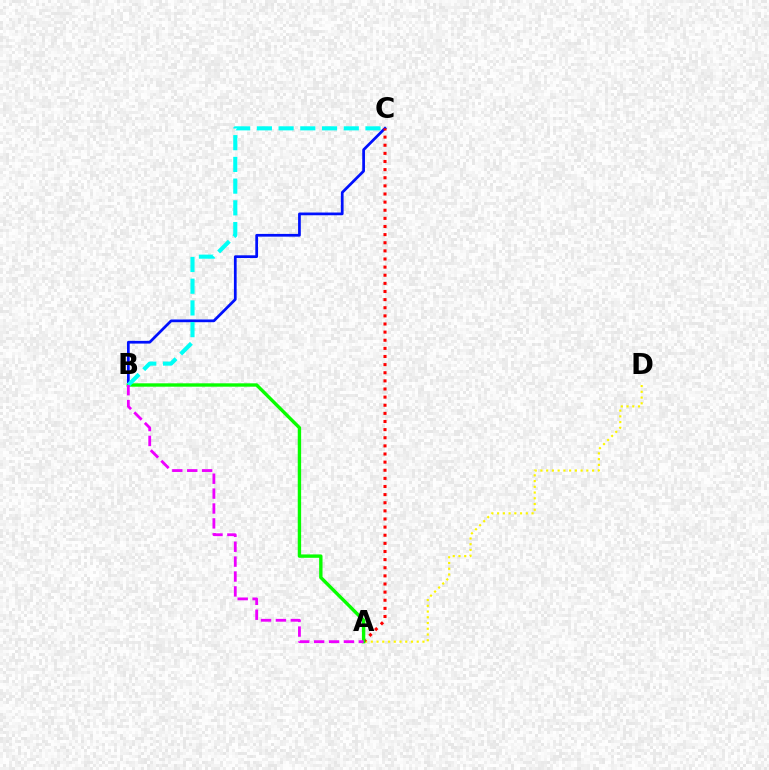{('B', 'C'): [{'color': '#0010ff', 'line_style': 'solid', 'thickness': 1.97}, {'color': '#00fff6', 'line_style': 'dashed', 'thickness': 2.95}], ('A', 'D'): [{'color': '#fcf500', 'line_style': 'dotted', 'thickness': 1.56}], ('A', 'C'): [{'color': '#ff0000', 'line_style': 'dotted', 'thickness': 2.21}], ('A', 'B'): [{'color': '#08ff00', 'line_style': 'solid', 'thickness': 2.43}, {'color': '#ee00ff', 'line_style': 'dashed', 'thickness': 2.02}]}